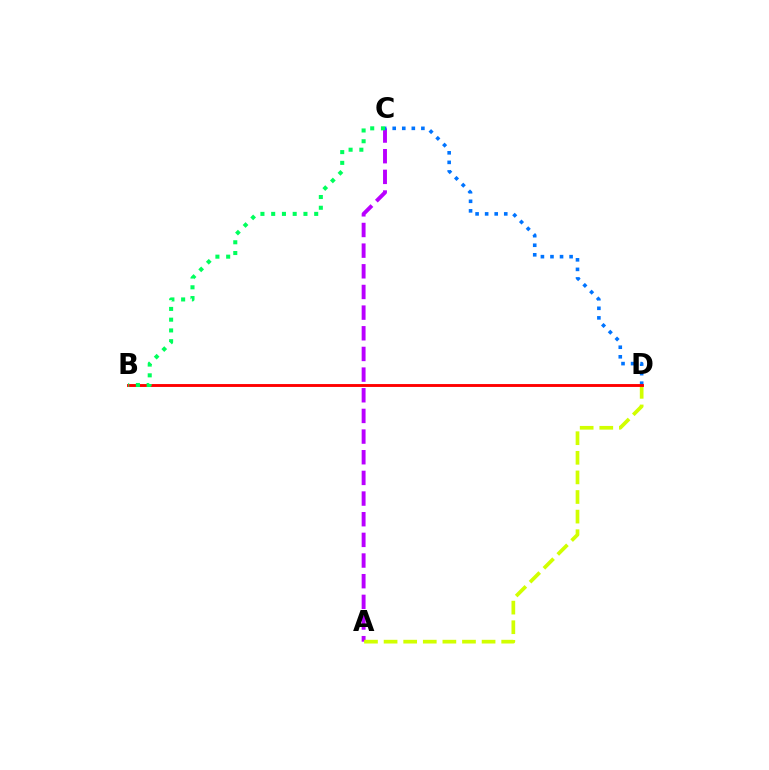{('A', 'C'): [{'color': '#b900ff', 'line_style': 'dashed', 'thickness': 2.81}], ('C', 'D'): [{'color': '#0074ff', 'line_style': 'dotted', 'thickness': 2.6}], ('A', 'D'): [{'color': '#d1ff00', 'line_style': 'dashed', 'thickness': 2.66}], ('B', 'D'): [{'color': '#ff0000', 'line_style': 'solid', 'thickness': 2.08}], ('B', 'C'): [{'color': '#00ff5c', 'line_style': 'dotted', 'thickness': 2.92}]}